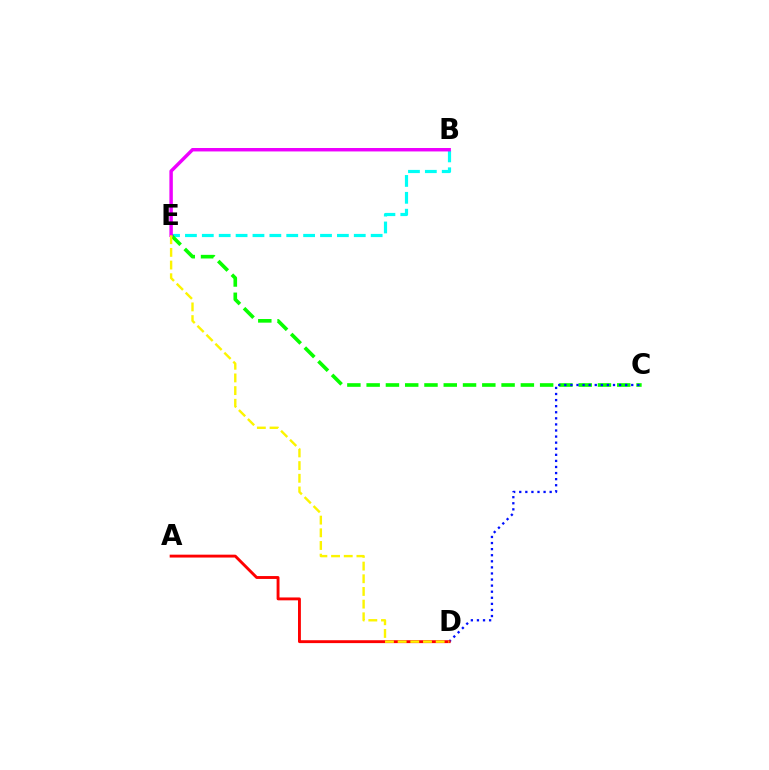{('B', 'E'): [{'color': '#00fff6', 'line_style': 'dashed', 'thickness': 2.29}, {'color': '#ee00ff', 'line_style': 'solid', 'thickness': 2.48}], ('C', 'E'): [{'color': '#08ff00', 'line_style': 'dashed', 'thickness': 2.62}], ('C', 'D'): [{'color': '#0010ff', 'line_style': 'dotted', 'thickness': 1.65}], ('A', 'D'): [{'color': '#ff0000', 'line_style': 'solid', 'thickness': 2.08}], ('D', 'E'): [{'color': '#fcf500', 'line_style': 'dashed', 'thickness': 1.72}]}